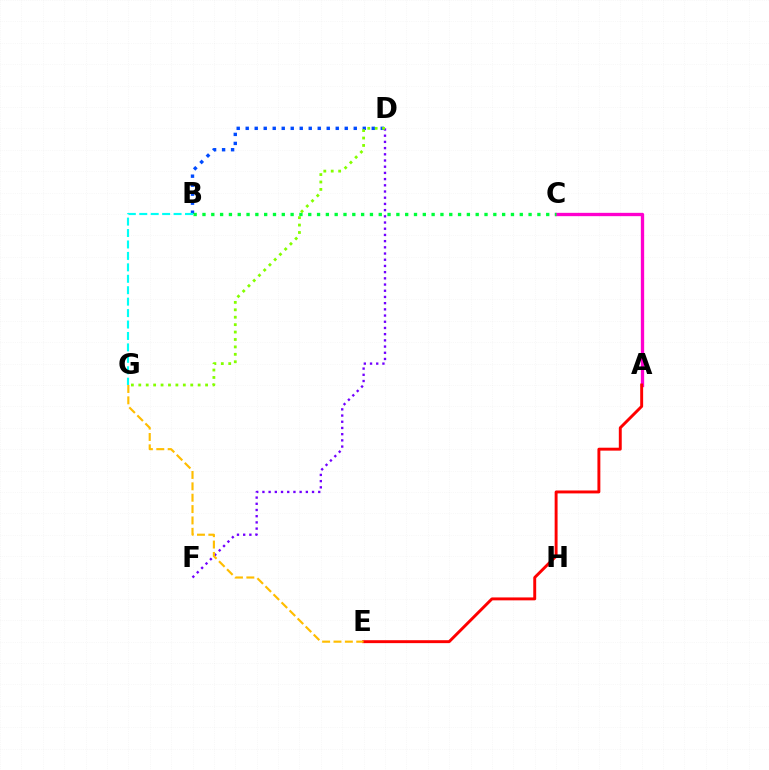{('B', 'D'): [{'color': '#004bff', 'line_style': 'dotted', 'thickness': 2.45}], ('D', 'F'): [{'color': '#7200ff', 'line_style': 'dotted', 'thickness': 1.69}], ('A', 'C'): [{'color': '#ff00cf', 'line_style': 'solid', 'thickness': 2.39}], ('B', 'C'): [{'color': '#00ff39', 'line_style': 'dotted', 'thickness': 2.39}], ('A', 'E'): [{'color': '#ff0000', 'line_style': 'solid', 'thickness': 2.1}], ('D', 'G'): [{'color': '#84ff00', 'line_style': 'dotted', 'thickness': 2.02}], ('E', 'G'): [{'color': '#ffbd00', 'line_style': 'dashed', 'thickness': 1.54}], ('B', 'G'): [{'color': '#00fff6', 'line_style': 'dashed', 'thickness': 1.55}]}